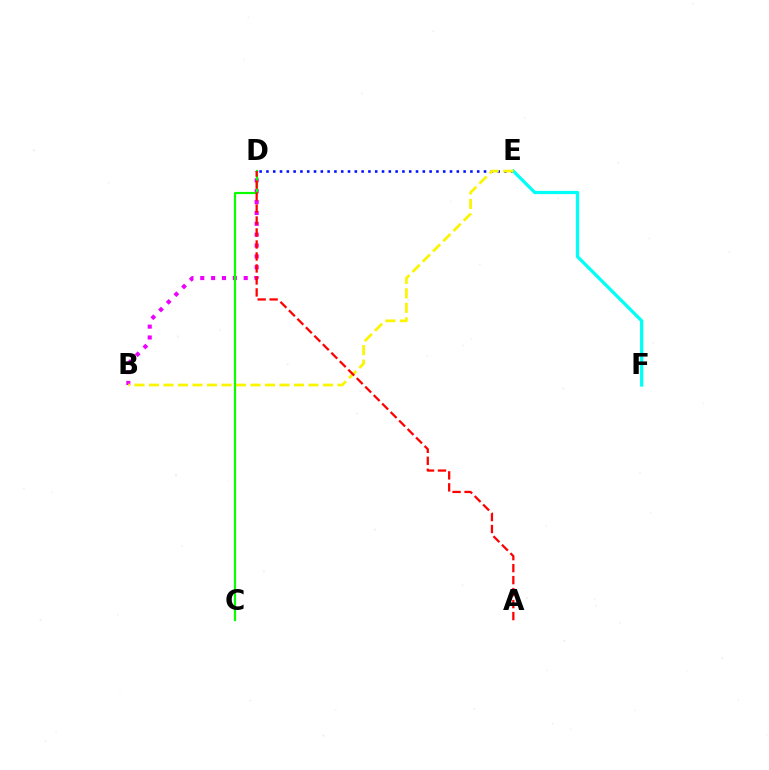{('B', 'D'): [{'color': '#ee00ff', 'line_style': 'dotted', 'thickness': 2.95}], ('D', 'E'): [{'color': '#0010ff', 'line_style': 'dotted', 'thickness': 1.85}], ('C', 'D'): [{'color': '#08ff00', 'line_style': 'solid', 'thickness': 1.58}], ('E', 'F'): [{'color': '#00fff6', 'line_style': 'solid', 'thickness': 2.34}], ('B', 'E'): [{'color': '#fcf500', 'line_style': 'dashed', 'thickness': 1.97}], ('A', 'D'): [{'color': '#ff0000', 'line_style': 'dashed', 'thickness': 1.63}]}